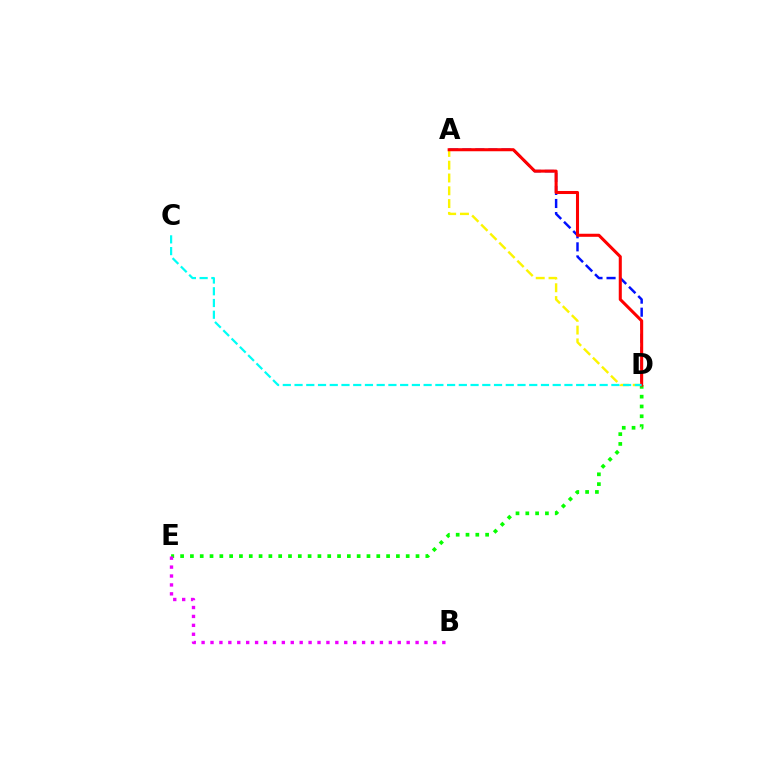{('D', 'E'): [{'color': '#08ff00', 'line_style': 'dotted', 'thickness': 2.67}], ('A', 'D'): [{'color': '#fcf500', 'line_style': 'dashed', 'thickness': 1.74}, {'color': '#0010ff', 'line_style': 'dashed', 'thickness': 1.77}, {'color': '#ff0000', 'line_style': 'solid', 'thickness': 2.2}], ('B', 'E'): [{'color': '#ee00ff', 'line_style': 'dotted', 'thickness': 2.42}], ('C', 'D'): [{'color': '#00fff6', 'line_style': 'dashed', 'thickness': 1.59}]}